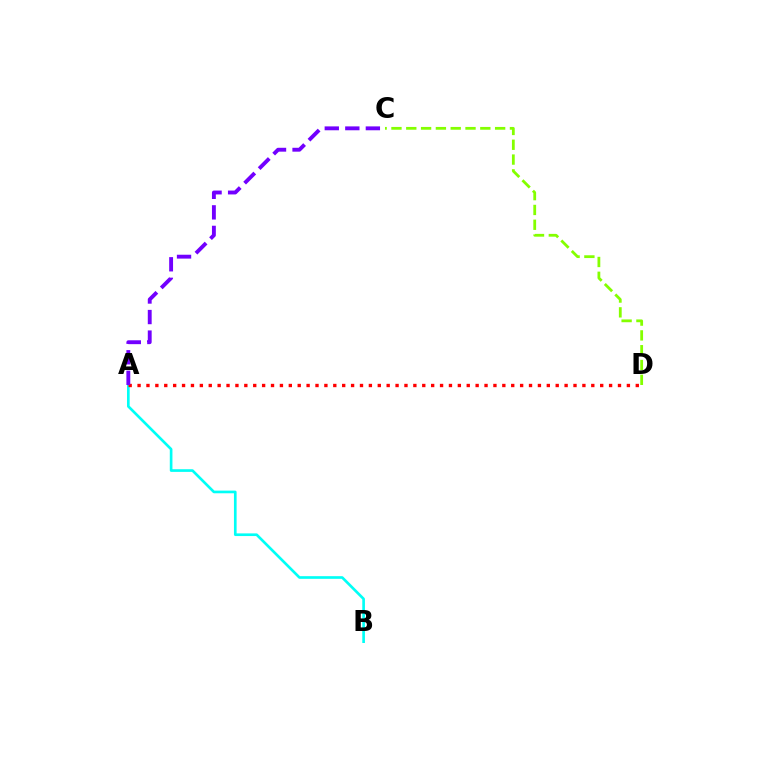{('A', 'B'): [{'color': '#00fff6', 'line_style': 'solid', 'thickness': 1.92}], ('A', 'D'): [{'color': '#ff0000', 'line_style': 'dotted', 'thickness': 2.42}], ('C', 'D'): [{'color': '#84ff00', 'line_style': 'dashed', 'thickness': 2.01}], ('A', 'C'): [{'color': '#7200ff', 'line_style': 'dashed', 'thickness': 2.79}]}